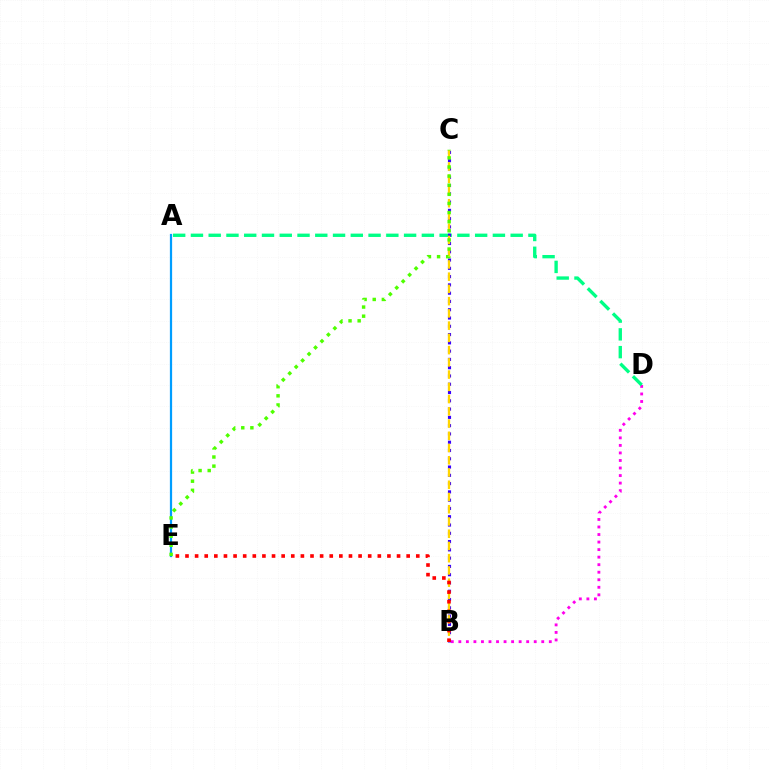{('B', 'D'): [{'color': '#ff00ed', 'line_style': 'dotted', 'thickness': 2.05}], ('A', 'D'): [{'color': '#00ff86', 'line_style': 'dashed', 'thickness': 2.41}], ('B', 'C'): [{'color': '#3700ff', 'line_style': 'dotted', 'thickness': 2.25}, {'color': '#ffd500', 'line_style': 'dashed', 'thickness': 1.66}], ('B', 'E'): [{'color': '#ff0000', 'line_style': 'dotted', 'thickness': 2.61}], ('A', 'E'): [{'color': '#009eff', 'line_style': 'solid', 'thickness': 1.61}], ('C', 'E'): [{'color': '#4fff00', 'line_style': 'dotted', 'thickness': 2.48}]}